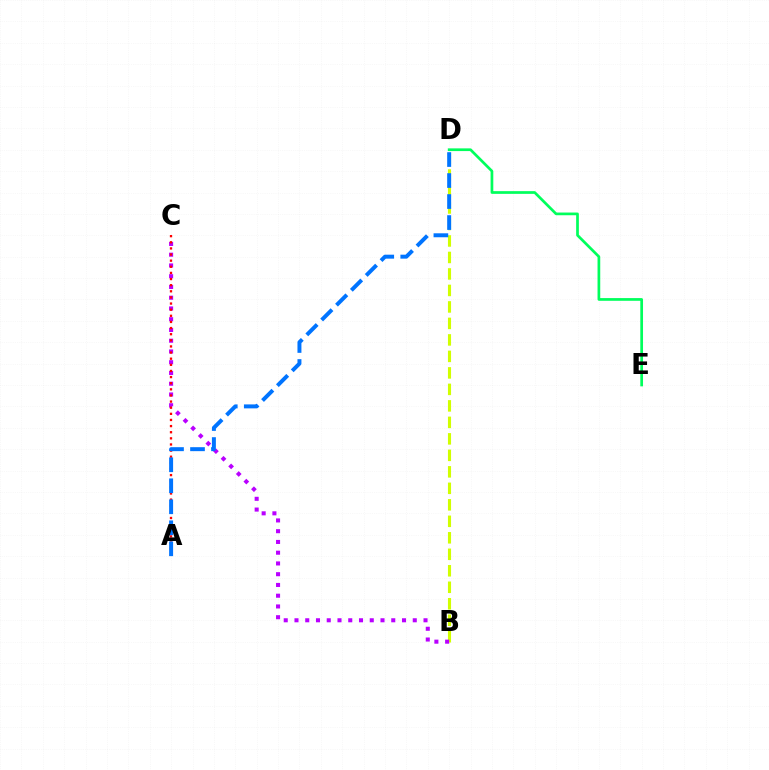{('B', 'D'): [{'color': '#d1ff00', 'line_style': 'dashed', 'thickness': 2.24}], ('B', 'C'): [{'color': '#b900ff', 'line_style': 'dotted', 'thickness': 2.92}], ('A', 'C'): [{'color': '#ff0000', 'line_style': 'dotted', 'thickness': 1.66}], ('D', 'E'): [{'color': '#00ff5c', 'line_style': 'solid', 'thickness': 1.95}], ('A', 'D'): [{'color': '#0074ff', 'line_style': 'dashed', 'thickness': 2.85}]}